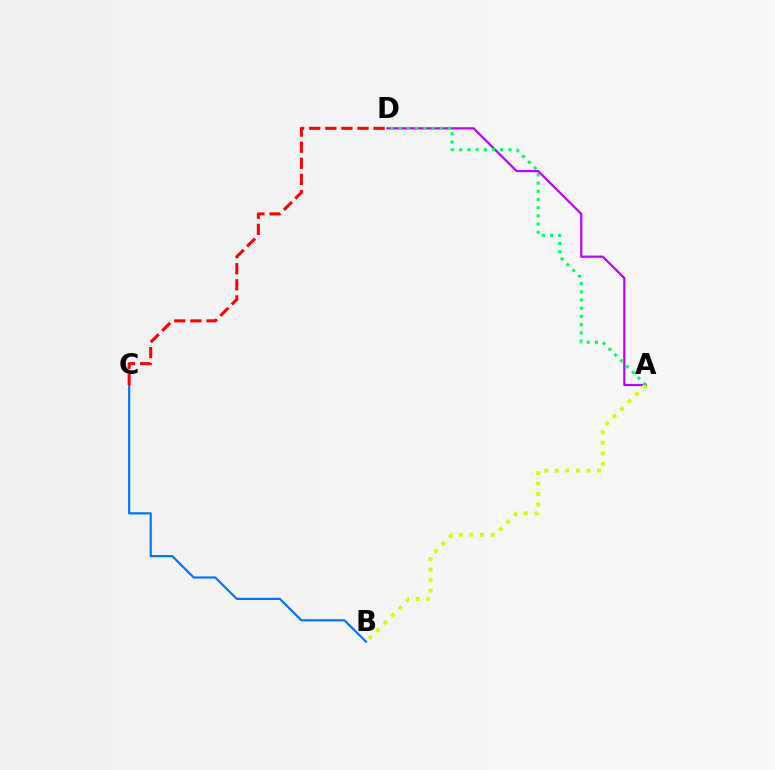{('B', 'C'): [{'color': '#0074ff', 'line_style': 'solid', 'thickness': 1.57}], ('A', 'D'): [{'color': '#b900ff', 'line_style': 'solid', 'thickness': 1.59}, {'color': '#00ff5c', 'line_style': 'dotted', 'thickness': 2.23}], ('A', 'B'): [{'color': '#d1ff00', 'line_style': 'dotted', 'thickness': 2.86}], ('C', 'D'): [{'color': '#ff0000', 'line_style': 'dashed', 'thickness': 2.19}]}